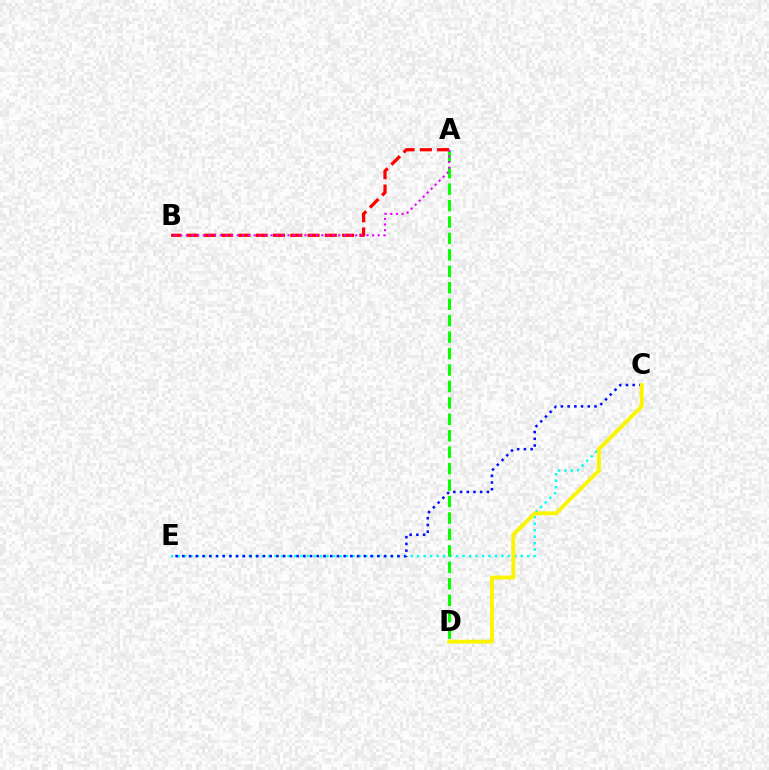{('A', 'B'): [{'color': '#ff0000', 'line_style': 'dashed', 'thickness': 2.35}, {'color': '#ee00ff', 'line_style': 'dotted', 'thickness': 1.53}], ('C', 'E'): [{'color': '#00fff6', 'line_style': 'dotted', 'thickness': 1.76}, {'color': '#0010ff', 'line_style': 'dotted', 'thickness': 1.83}], ('A', 'D'): [{'color': '#08ff00', 'line_style': 'dashed', 'thickness': 2.23}], ('C', 'D'): [{'color': '#fcf500', 'line_style': 'solid', 'thickness': 2.8}]}